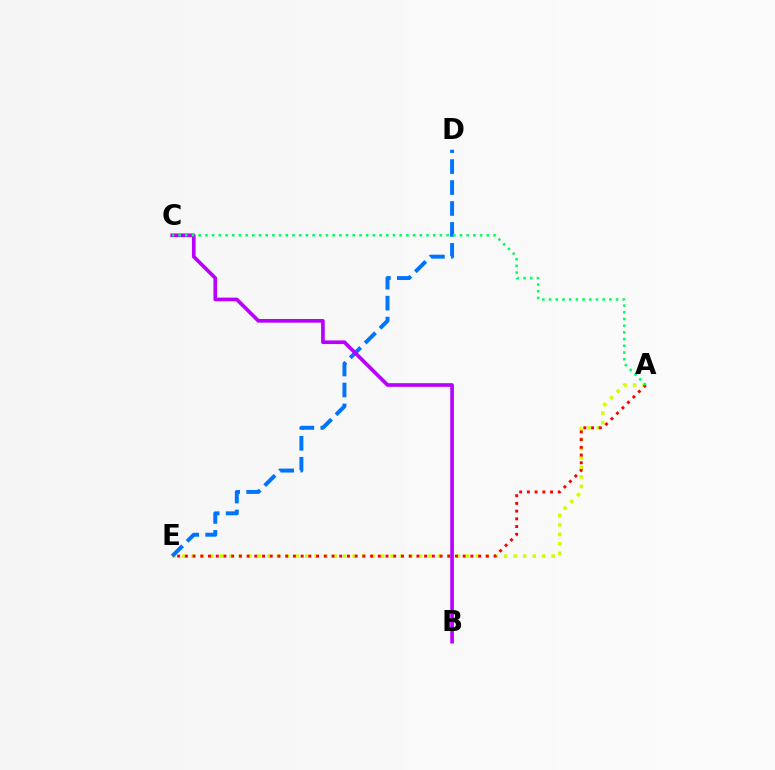{('A', 'E'): [{'color': '#d1ff00', 'line_style': 'dotted', 'thickness': 2.57}, {'color': '#ff0000', 'line_style': 'dotted', 'thickness': 2.1}], ('D', 'E'): [{'color': '#0074ff', 'line_style': 'dashed', 'thickness': 2.85}], ('B', 'C'): [{'color': '#b900ff', 'line_style': 'solid', 'thickness': 2.64}], ('A', 'C'): [{'color': '#00ff5c', 'line_style': 'dotted', 'thickness': 1.82}]}